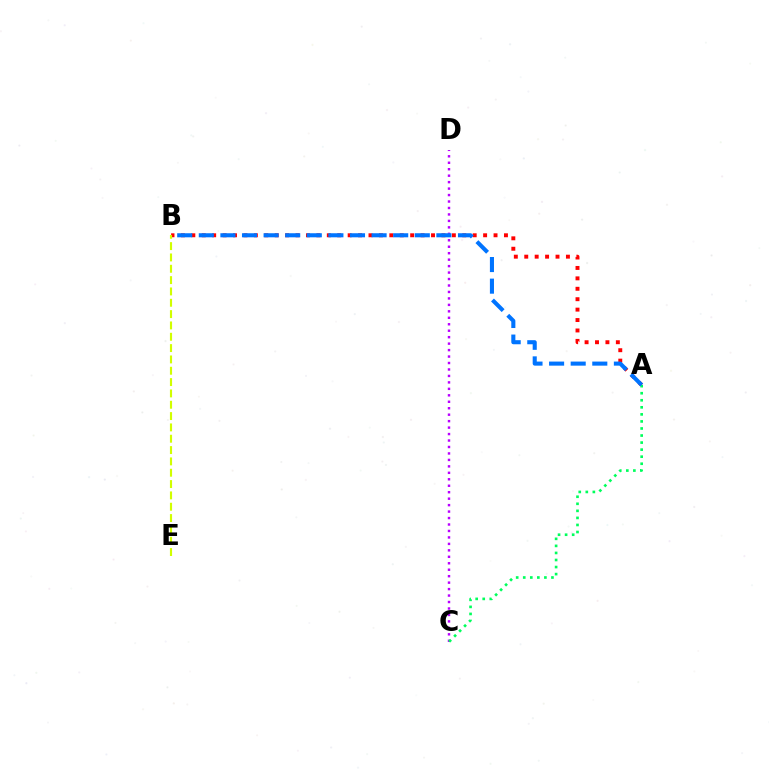{('C', 'D'): [{'color': '#b900ff', 'line_style': 'dotted', 'thickness': 1.76}], ('A', 'B'): [{'color': '#ff0000', 'line_style': 'dotted', 'thickness': 2.83}, {'color': '#0074ff', 'line_style': 'dashed', 'thickness': 2.93}], ('A', 'C'): [{'color': '#00ff5c', 'line_style': 'dotted', 'thickness': 1.92}], ('B', 'E'): [{'color': '#d1ff00', 'line_style': 'dashed', 'thickness': 1.54}]}